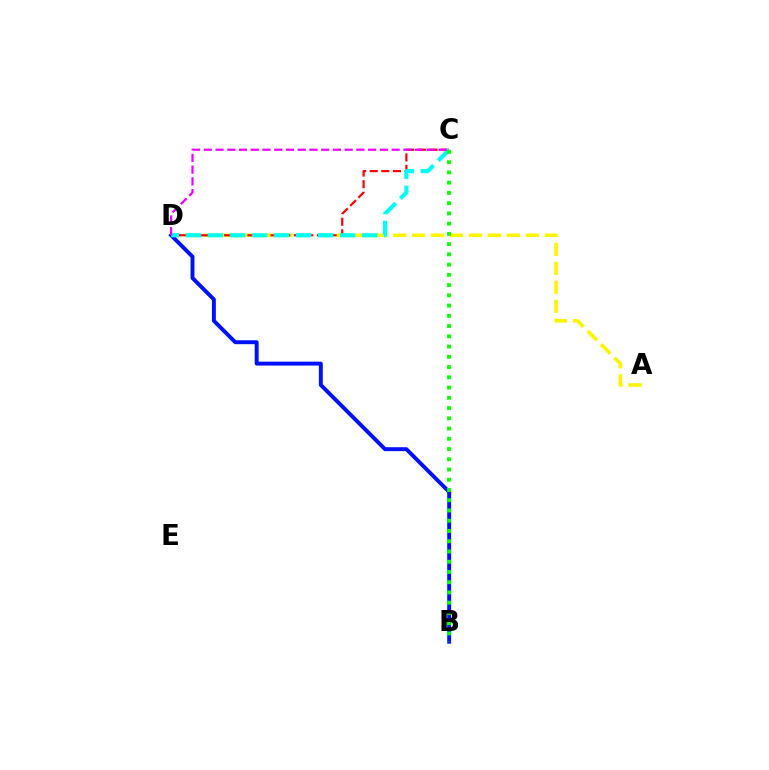{('A', 'D'): [{'color': '#fcf500', 'line_style': 'dashed', 'thickness': 2.57}], ('B', 'D'): [{'color': '#0010ff', 'line_style': 'solid', 'thickness': 2.82}], ('C', 'D'): [{'color': '#ff0000', 'line_style': 'dashed', 'thickness': 1.58}, {'color': '#00fff6', 'line_style': 'dashed', 'thickness': 2.99}, {'color': '#ee00ff', 'line_style': 'dashed', 'thickness': 1.59}], ('B', 'C'): [{'color': '#08ff00', 'line_style': 'dotted', 'thickness': 2.78}]}